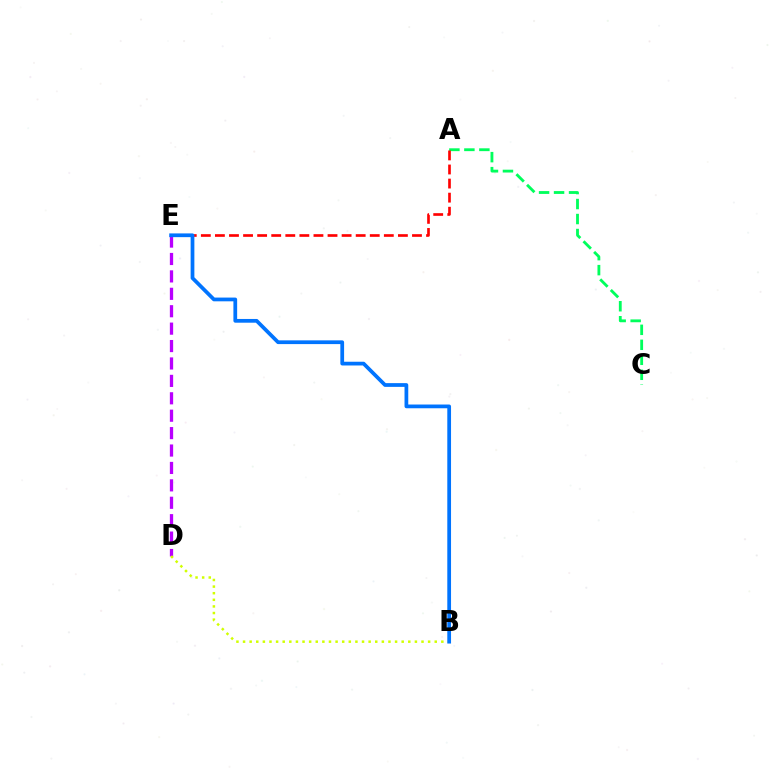{('A', 'C'): [{'color': '#00ff5c', 'line_style': 'dashed', 'thickness': 2.04}], ('A', 'E'): [{'color': '#ff0000', 'line_style': 'dashed', 'thickness': 1.91}], ('D', 'E'): [{'color': '#b900ff', 'line_style': 'dashed', 'thickness': 2.37}], ('B', 'D'): [{'color': '#d1ff00', 'line_style': 'dotted', 'thickness': 1.8}], ('B', 'E'): [{'color': '#0074ff', 'line_style': 'solid', 'thickness': 2.69}]}